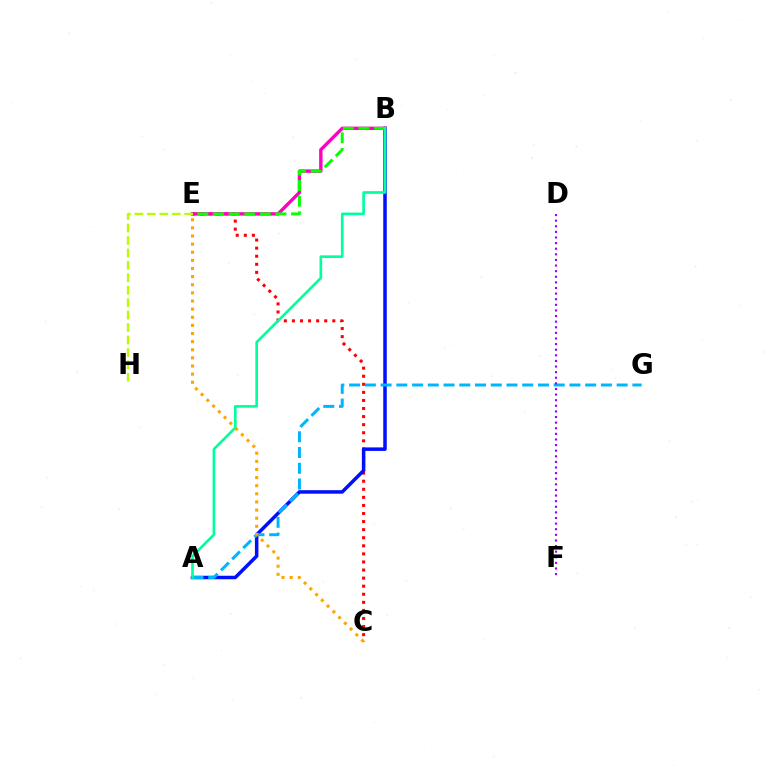{('C', 'E'): [{'color': '#ff0000', 'line_style': 'dotted', 'thickness': 2.19}, {'color': '#ffa500', 'line_style': 'dotted', 'thickness': 2.21}], ('A', 'B'): [{'color': '#0010ff', 'line_style': 'solid', 'thickness': 2.53}, {'color': '#00ff9d', 'line_style': 'solid', 'thickness': 1.91}], ('B', 'E'): [{'color': '#ff00bd', 'line_style': 'solid', 'thickness': 2.44}, {'color': '#08ff00', 'line_style': 'dashed', 'thickness': 2.12}], ('A', 'G'): [{'color': '#00b5ff', 'line_style': 'dashed', 'thickness': 2.14}], ('D', 'F'): [{'color': '#9b00ff', 'line_style': 'dotted', 'thickness': 1.52}], ('E', 'H'): [{'color': '#b3ff00', 'line_style': 'dashed', 'thickness': 1.69}]}